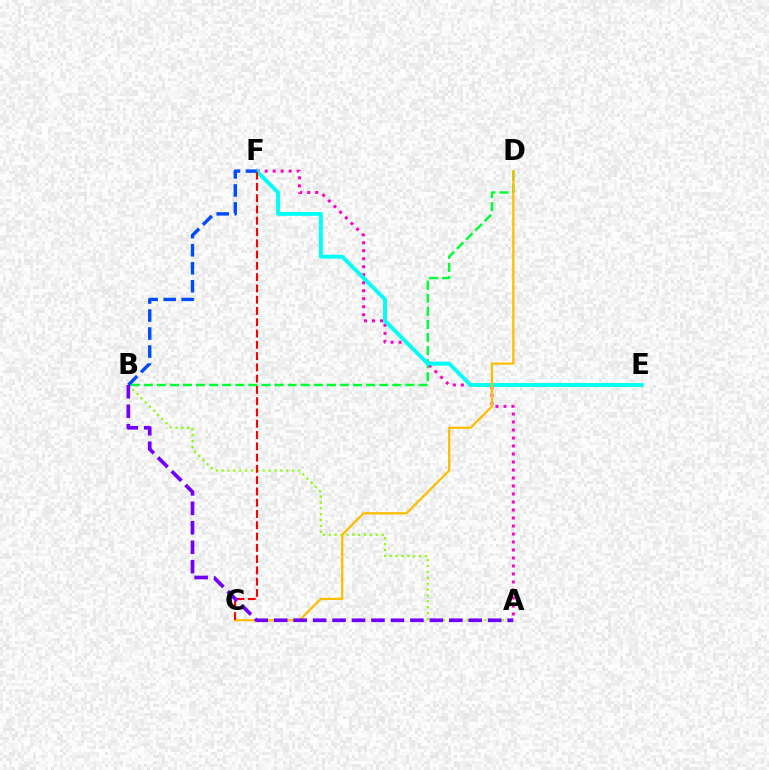{('B', 'D'): [{'color': '#00ff39', 'line_style': 'dashed', 'thickness': 1.78}], ('A', 'F'): [{'color': '#ff00cf', 'line_style': 'dotted', 'thickness': 2.17}], ('A', 'B'): [{'color': '#84ff00', 'line_style': 'dotted', 'thickness': 1.6}, {'color': '#7200ff', 'line_style': 'dashed', 'thickness': 2.64}], ('E', 'F'): [{'color': '#00fff6', 'line_style': 'solid', 'thickness': 2.8}], ('C', 'D'): [{'color': '#ffbd00', 'line_style': 'solid', 'thickness': 1.63}], ('C', 'F'): [{'color': '#ff0000', 'line_style': 'dashed', 'thickness': 1.53}], ('B', 'F'): [{'color': '#004bff', 'line_style': 'dashed', 'thickness': 2.45}]}